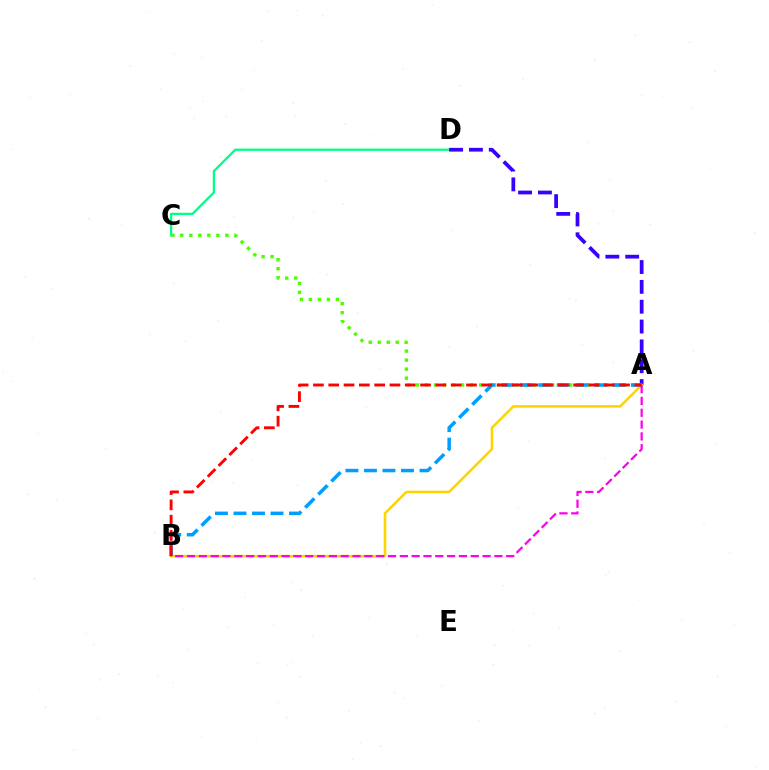{('C', 'D'): [{'color': '#00ff86', 'line_style': 'solid', 'thickness': 1.65}], ('A', 'D'): [{'color': '#3700ff', 'line_style': 'dashed', 'thickness': 2.7}], ('A', 'B'): [{'color': '#ffd500', 'line_style': 'solid', 'thickness': 1.85}, {'color': '#009eff', 'line_style': 'dashed', 'thickness': 2.52}, {'color': '#ff00ed', 'line_style': 'dashed', 'thickness': 1.61}, {'color': '#ff0000', 'line_style': 'dashed', 'thickness': 2.08}], ('A', 'C'): [{'color': '#4fff00', 'line_style': 'dotted', 'thickness': 2.45}]}